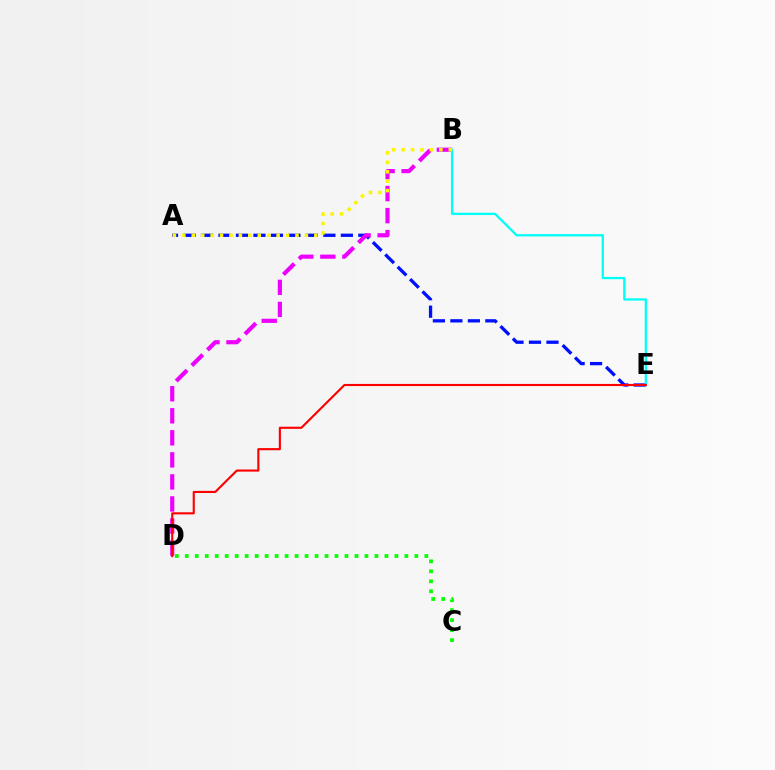{('A', 'E'): [{'color': '#0010ff', 'line_style': 'dashed', 'thickness': 2.38}], ('B', 'D'): [{'color': '#ee00ff', 'line_style': 'dashed', 'thickness': 2.99}], ('C', 'D'): [{'color': '#08ff00', 'line_style': 'dotted', 'thickness': 2.71}], ('B', 'E'): [{'color': '#00fff6', 'line_style': 'solid', 'thickness': 1.64}], ('D', 'E'): [{'color': '#ff0000', 'line_style': 'solid', 'thickness': 1.53}], ('A', 'B'): [{'color': '#fcf500', 'line_style': 'dotted', 'thickness': 2.56}]}